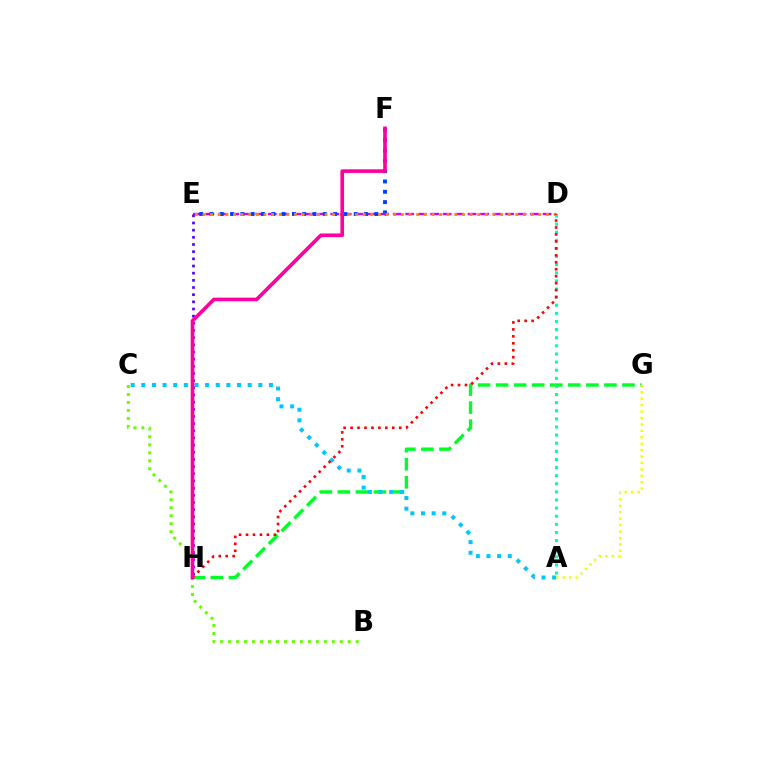{('G', 'H'): [{'color': '#00ff27', 'line_style': 'dashed', 'thickness': 2.45}], ('D', 'E'): [{'color': '#d600ff', 'line_style': 'dashed', 'thickness': 1.7}, {'color': '#ff8800', 'line_style': 'dotted', 'thickness': 2.07}], ('E', 'F'): [{'color': '#003fff', 'line_style': 'dotted', 'thickness': 2.8}], ('A', 'G'): [{'color': '#eeff00', 'line_style': 'dotted', 'thickness': 1.75}], ('A', 'C'): [{'color': '#00c7ff', 'line_style': 'dotted', 'thickness': 2.89}], ('B', 'C'): [{'color': '#66ff00', 'line_style': 'dotted', 'thickness': 2.17}], ('E', 'H'): [{'color': '#4f00ff', 'line_style': 'dotted', 'thickness': 1.95}], ('A', 'D'): [{'color': '#00ffaf', 'line_style': 'dotted', 'thickness': 2.2}], ('D', 'H'): [{'color': '#ff0000', 'line_style': 'dotted', 'thickness': 1.89}], ('F', 'H'): [{'color': '#ff00a0', 'line_style': 'solid', 'thickness': 2.62}]}